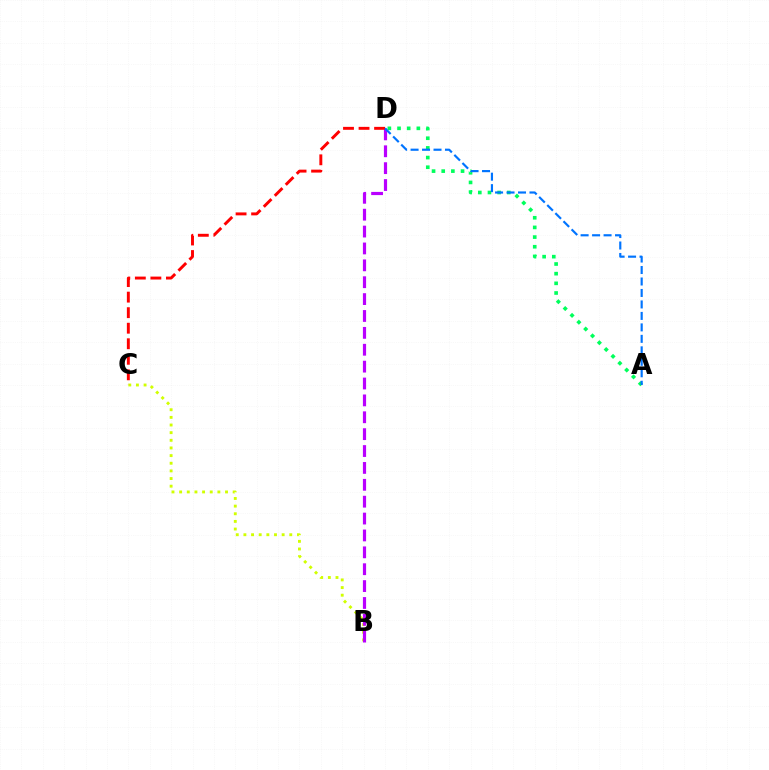{('A', 'D'): [{'color': '#00ff5c', 'line_style': 'dotted', 'thickness': 2.63}, {'color': '#0074ff', 'line_style': 'dashed', 'thickness': 1.56}], ('B', 'C'): [{'color': '#d1ff00', 'line_style': 'dotted', 'thickness': 2.08}], ('B', 'D'): [{'color': '#b900ff', 'line_style': 'dashed', 'thickness': 2.29}], ('C', 'D'): [{'color': '#ff0000', 'line_style': 'dashed', 'thickness': 2.11}]}